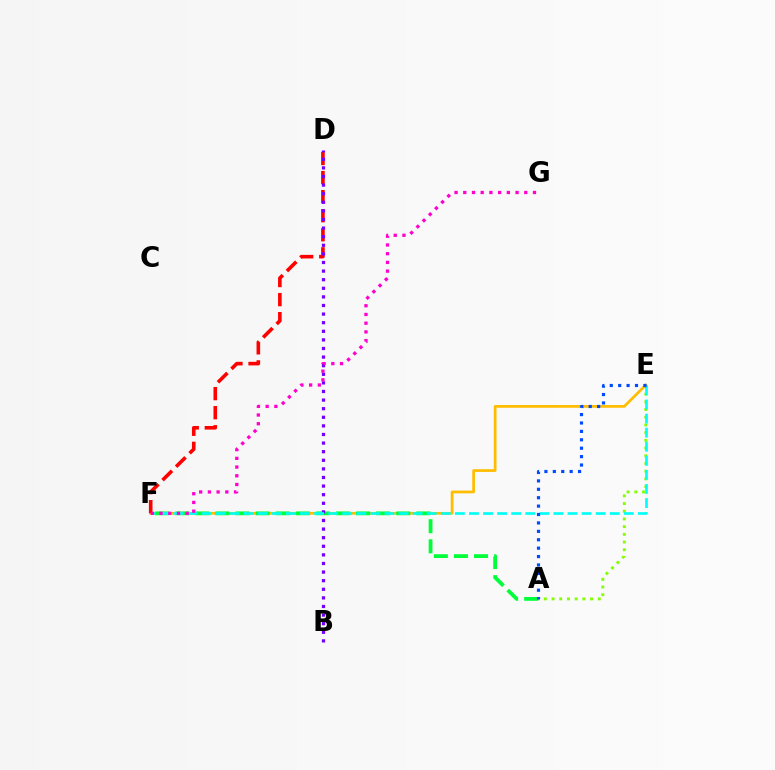{('A', 'E'): [{'color': '#84ff00', 'line_style': 'dotted', 'thickness': 2.09}, {'color': '#004bff', 'line_style': 'dotted', 'thickness': 2.28}], ('E', 'F'): [{'color': '#ffbd00', 'line_style': 'solid', 'thickness': 1.96}, {'color': '#00fff6', 'line_style': 'dashed', 'thickness': 1.91}], ('D', 'F'): [{'color': '#ff0000', 'line_style': 'dashed', 'thickness': 2.59}], ('A', 'F'): [{'color': '#00ff39', 'line_style': 'dashed', 'thickness': 2.73}], ('B', 'D'): [{'color': '#7200ff', 'line_style': 'dotted', 'thickness': 2.34}], ('F', 'G'): [{'color': '#ff00cf', 'line_style': 'dotted', 'thickness': 2.37}]}